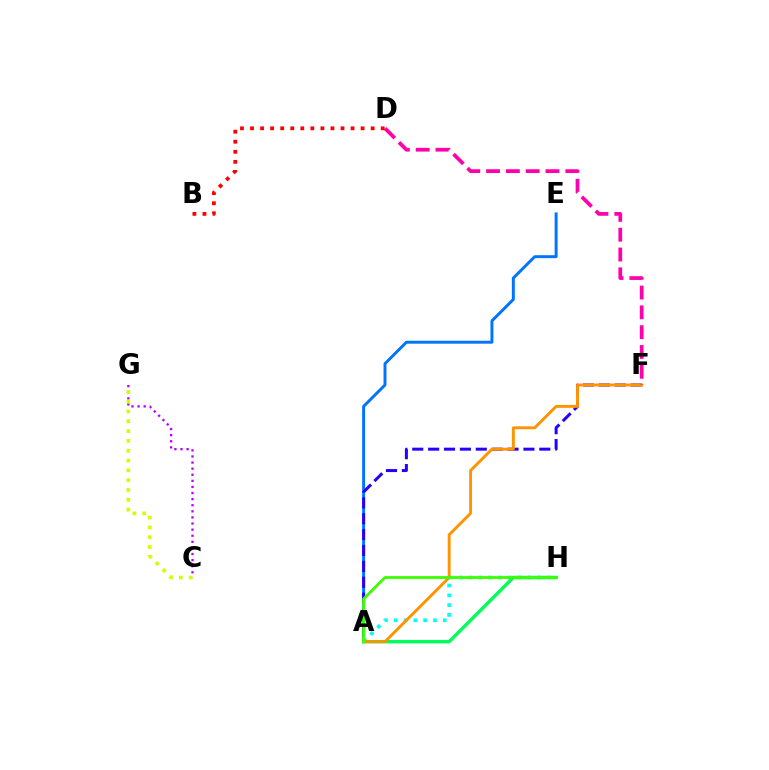{('C', 'G'): [{'color': '#b900ff', 'line_style': 'dotted', 'thickness': 1.66}, {'color': '#d1ff00', 'line_style': 'dotted', 'thickness': 2.67}], ('A', 'E'): [{'color': '#0074ff', 'line_style': 'solid', 'thickness': 2.12}], ('A', 'H'): [{'color': '#00fff6', 'line_style': 'dotted', 'thickness': 2.66}, {'color': '#00ff5c', 'line_style': 'solid', 'thickness': 2.47}, {'color': '#3dff00', 'line_style': 'solid', 'thickness': 2.04}], ('A', 'F'): [{'color': '#2500ff', 'line_style': 'dashed', 'thickness': 2.16}, {'color': '#ff9400', 'line_style': 'solid', 'thickness': 2.1}], ('D', 'F'): [{'color': '#ff00ac', 'line_style': 'dashed', 'thickness': 2.69}], ('B', 'D'): [{'color': '#ff0000', 'line_style': 'dotted', 'thickness': 2.73}]}